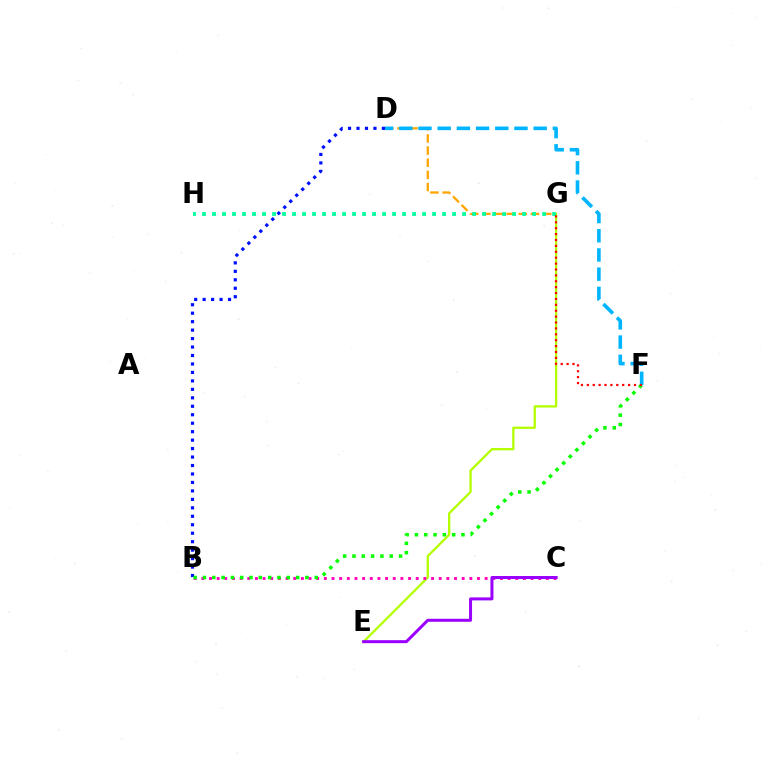{('B', 'D'): [{'color': '#0010ff', 'line_style': 'dotted', 'thickness': 2.3}], ('D', 'G'): [{'color': '#ffa500', 'line_style': 'dashed', 'thickness': 1.65}], ('E', 'G'): [{'color': '#b3ff00', 'line_style': 'solid', 'thickness': 1.65}], ('D', 'F'): [{'color': '#00b5ff', 'line_style': 'dashed', 'thickness': 2.61}], ('B', 'C'): [{'color': '#ff00bd', 'line_style': 'dotted', 'thickness': 2.08}], ('C', 'E'): [{'color': '#9b00ff', 'line_style': 'solid', 'thickness': 2.16}], ('B', 'F'): [{'color': '#08ff00', 'line_style': 'dotted', 'thickness': 2.53}], ('G', 'H'): [{'color': '#00ff9d', 'line_style': 'dotted', 'thickness': 2.72}], ('F', 'G'): [{'color': '#ff0000', 'line_style': 'dotted', 'thickness': 1.6}]}